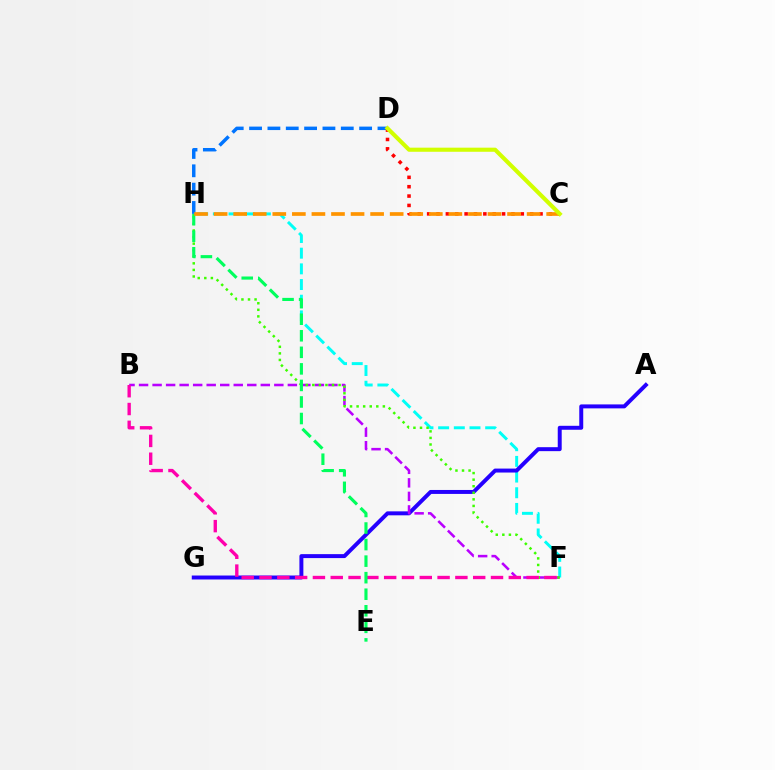{('F', 'H'): [{'color': '#00fff6', 'line_style': 'dashed', 'thickness': 2.13}, {'color': '#3dff00', 'line_style': 'dotted', 'thickness': 1.78}], ('D', 'H'): [{'color': '#0074ff', 'line_style': 'dashed', 'thickness': 2.49}], ('A', 'G'): [{'color': '#2500ff', 'line_style': 'solid', 'thickness': 2.85}], ('B', 'F'): [{'color': '#b900ff', 'line_style': 'dashed', 'thickness': 1.84}, {'color': '#ff00ac', 'line_style': 'dashed', 'thickness': 2.42}], ('E', 'H'): [{'color': '#00ff5c', 'line_style': 'dashed', 'thickness': 2.25}], ('C', 'D'): [{'color': '#ff0000', 'line_style': 'dotted', 'thickness': 2.54}, {'color': '#d1ff00', 'line_style': 'solid', 'thickness': 2.96}], ('C', 'H'): [{'color': '#ff9400', 'line_style': 'dashed', 'thickness': 2.66}]}